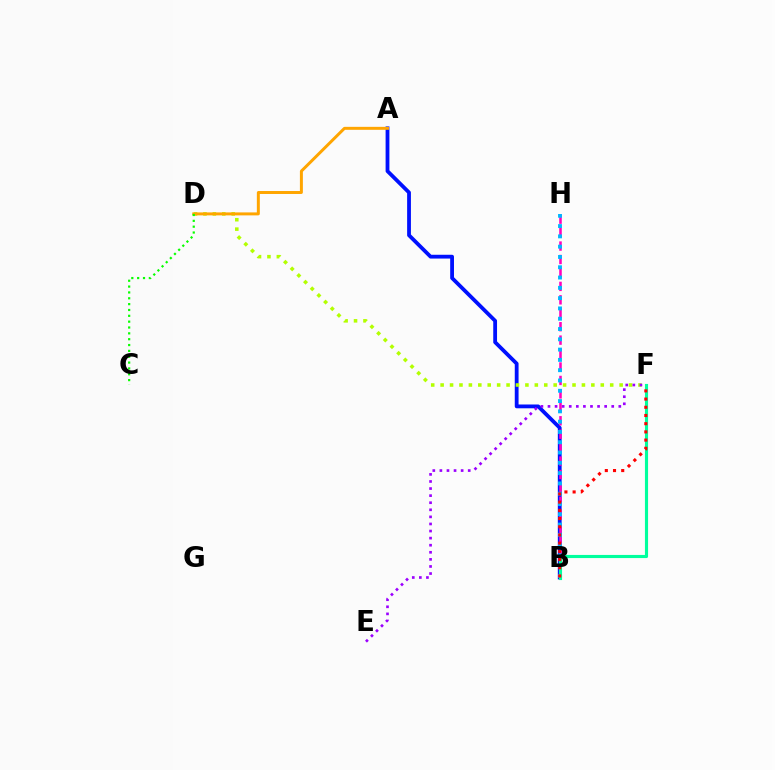{('A', 'B'): [{'color': '#0010ff', 'line_style': 'solid', 'thickness': 2.74}], ('D', 'F'): [{'color': '#b3ff00', 'line_style': 'dotted', 'thickness': 2.56}], ('B', 'H'): [{'color': '#ff00bd', 'line_style': 'dashed', 'thickness': 1.83}, {'color': '#00b5ff', 'line_style': 'dotted', 'thickness': 2.8}], ('A', 'D'): [{'color': '#ffa500', 'line_style': 'solid', 'thickness': 2.14}], ('E', 'F'): [{'color': '#9b00ff', 'line_style': 'dotted', 'thickness': 1.92}], ('B', 'F'): [{'color': '#00ff9d', 'line_style': 'solid', 'thickness': 2.25}, {'color': '#ff0000', 'line_style': 'dotted', 'thickness': 2.23}], ('C', 'D'): [{'color': '#08ff00', 'line_style': 'dotted', 'thickness': 1.59}]}